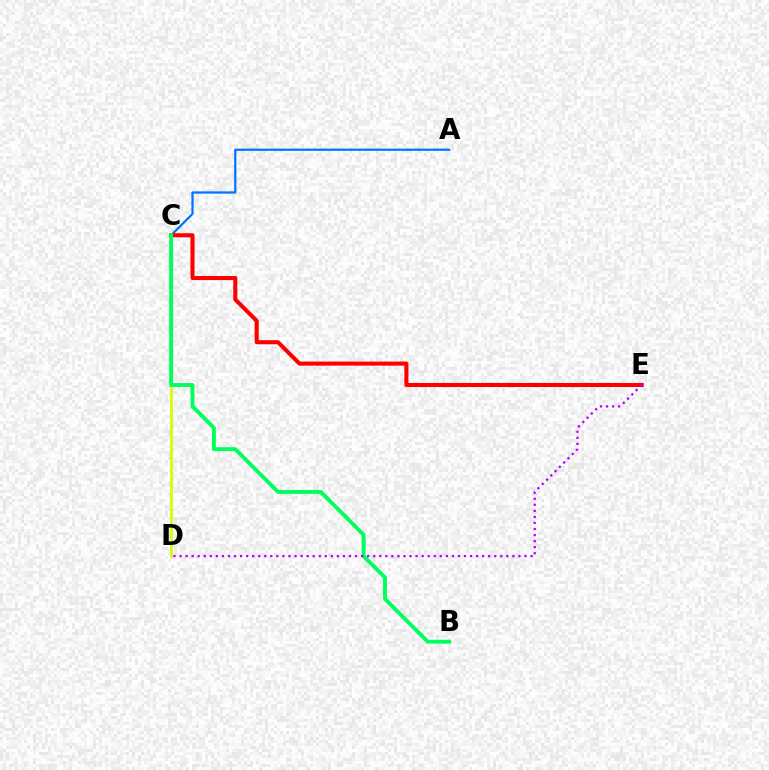{('A', 'C'): [{'color': '#0074ff', 'line_style': 'solid', 'thickness': 1.61}], ('C', 'E'): [{'color': '#ff0000', 'line_style': 'solid', 'thickness': 2.93}], ('C', 'D'): [{'color': '#d1ff00', 'line_style': 'solid', 'thickness': 1.98}], ('B', 'C'): [{'color': '#00ff5c', 'line_style': 'solid', 'thickness': 2.8}], ('D', 'E'): [{'color': '#b900ff', 'line_style': 'dotted', 'thickness': 1.64}]}